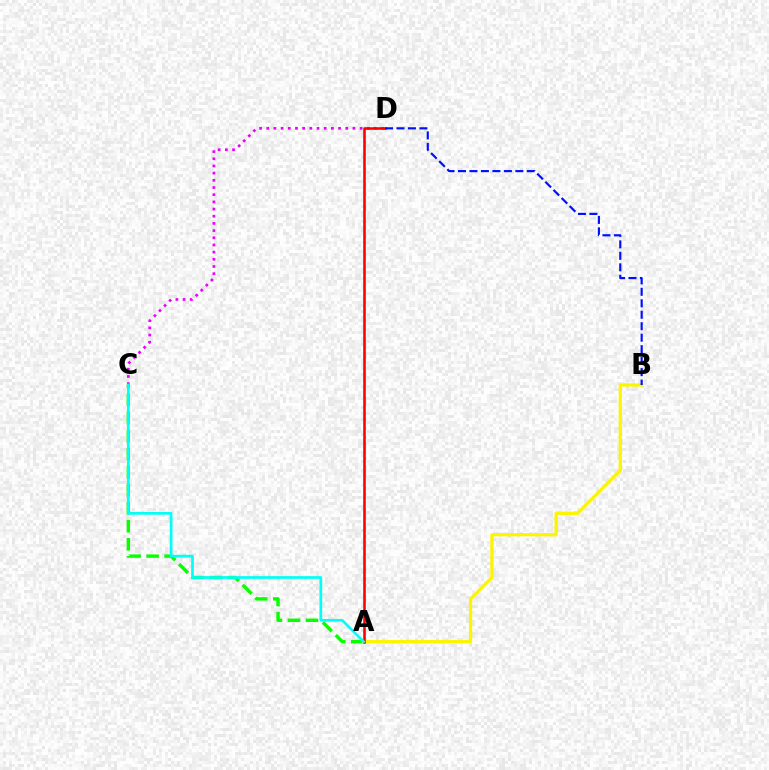{('C', 'D'): [{'color': '#ee00ff', 'line_style': 'dotted', 'thickness': 1.95}], ('A', 'C'): [{'color': '#08ff00', 'line_style': 'dashed', 'thickness': 2.45}, {'color': '#00fff6', 'line_style': 'solid', 'thickness': 1.95}], ('A', 'B'): [{'color': '#fcf500', 'line_style': 'solid', 'thickness': 2.33}], ('A', 'D'): [{'color': '#ff0000', 'line_style': 'solid', 'thickness': 1.86}], ('B', 'D'): [{'color': '#0010ff', 'line_style': 'dashed', 'thickness': 1.56}]}